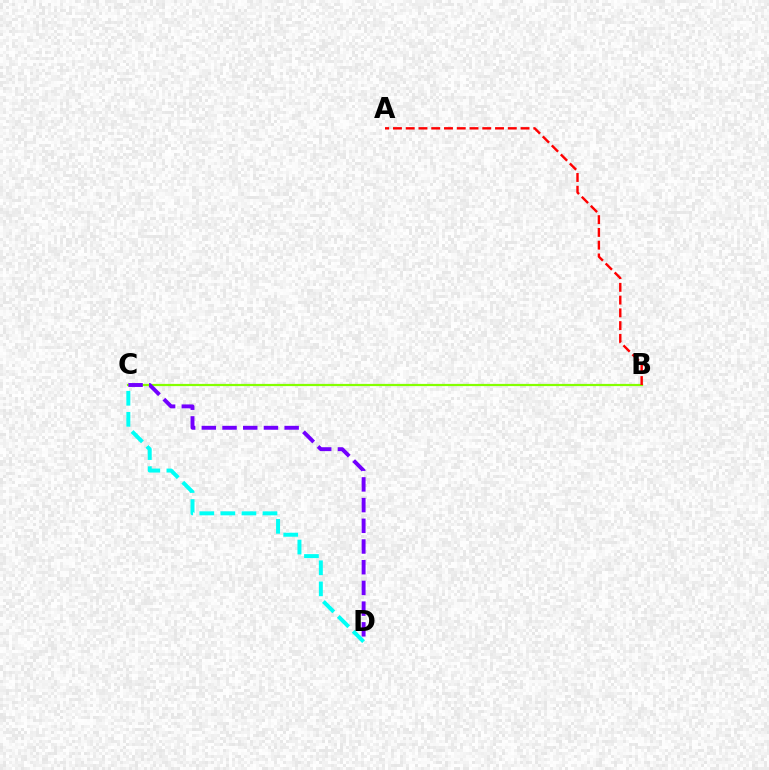{('B', 'C'): [{'color': '#84ff00', 'line_style': 'solid', 'thickness': 1.59}], ('C', 'D'): [{'color': '#7200ff', 'line_style': 'dashed', 'thickness': 2.81}, {'color': '#00fff6', 'line_style': 'dashed', 'thickness': 2.86}], ('A', 'B'): [{'color': '#ff0000', 'line_style': 'dashed', 'thickness': 1.73}]}